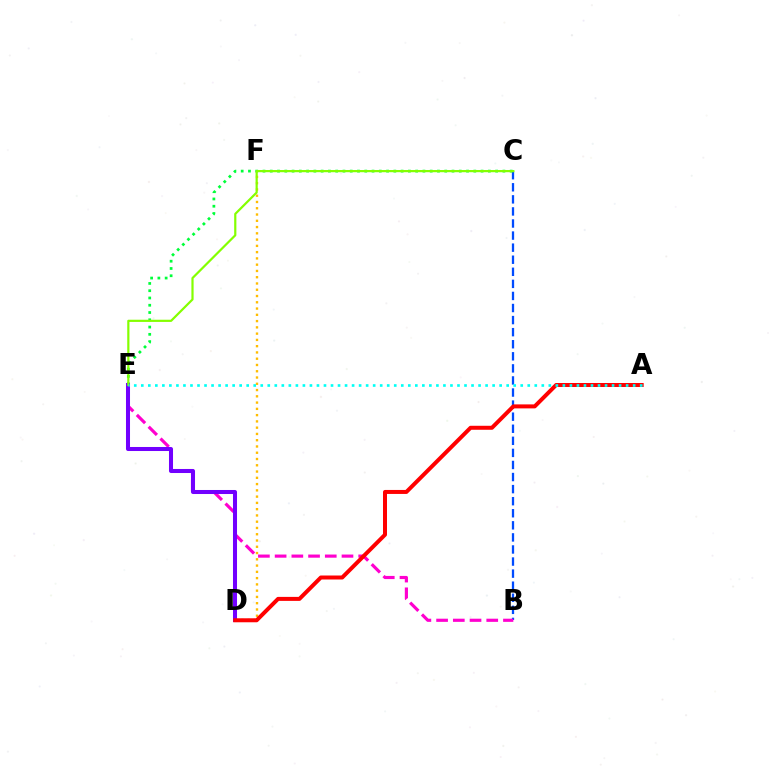{('D', 'F'): [{'color': '#ffbd00', 'line_style': 'dotted', 'thickness': 1.7}], ('B', 'C'): [{'color': '#004bff', 'line_style': 'dashed', 'thickness': 1.64}], ('B', 'E'): [{'color': '#ff00cf', 'line_style': 'dashed', 'thickness': 2.27}], ('C', 'E'): [{'color': '#00ff39', 'line_style': 'dotted', 'thickness': 1.98}, {'color': '#84ff00', 'line_style': 'solid', 'thickness': 1.59}], ('D', 'E'): [{'color': '#7200ff', 'line_style': 'solid', 'thickness': 2.9}], ('A', 'D'): [{'color': '#ff0000', 'line_style': 'solid', 'thickness': 2.87}], ('A', 'E'): [{'color': '#00fff6', 'line_style': 'dotted', 'thickness': 1.91}]}